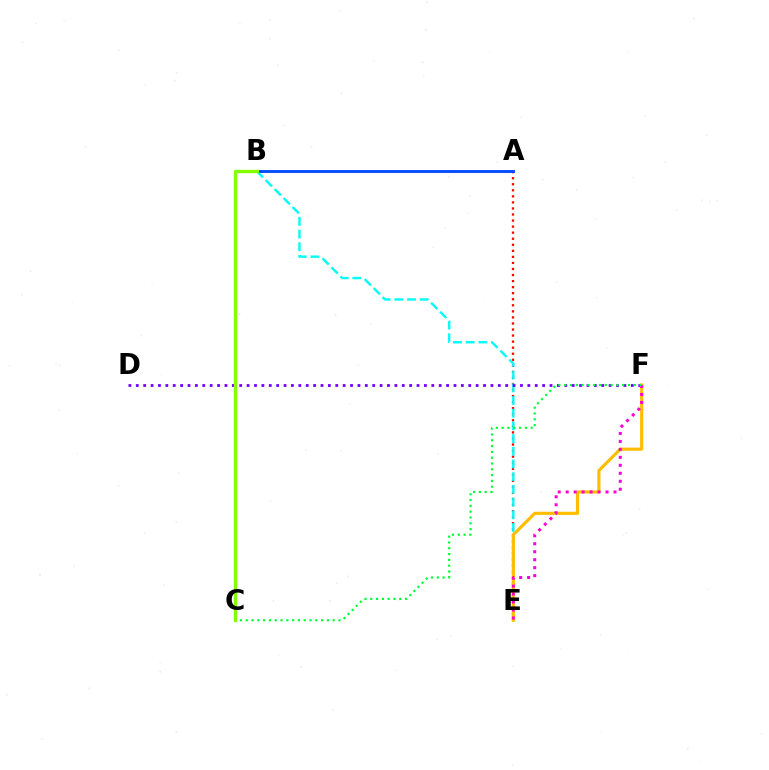{('A', 'E'): [{'color': '#ff0000', 'line_style': 'dotted', 'thickness': 1.64}], ('B', 'E'): [{'color': '#00fff6', 'line_style': 'dashed', 'thickness': 1.73}], ('D', 'F'): [{'color': '#7200ff', 'line_style': 'dotted', 'thickness': 2.01}], ('E', 'F'): [{'color': '#ffbd00', 'line_style': 'solid', 'thickness': 2.27}, {'color': '#ff00cf', 'line_style': 'dotted', 'thickness': 2.17}], ('A', 'B'): [{'color': '#004bff', 'line_style': 'solid', 'thickness': 2.08}], ('C', 'F'): [{'color': '#00ff39', 'line_style': 'dotted', 'thickness': 1.58}], ('B', 'C'): [{'color': '#84ff00', 'line_style': 'solid', 'thickness': 2.41}]}